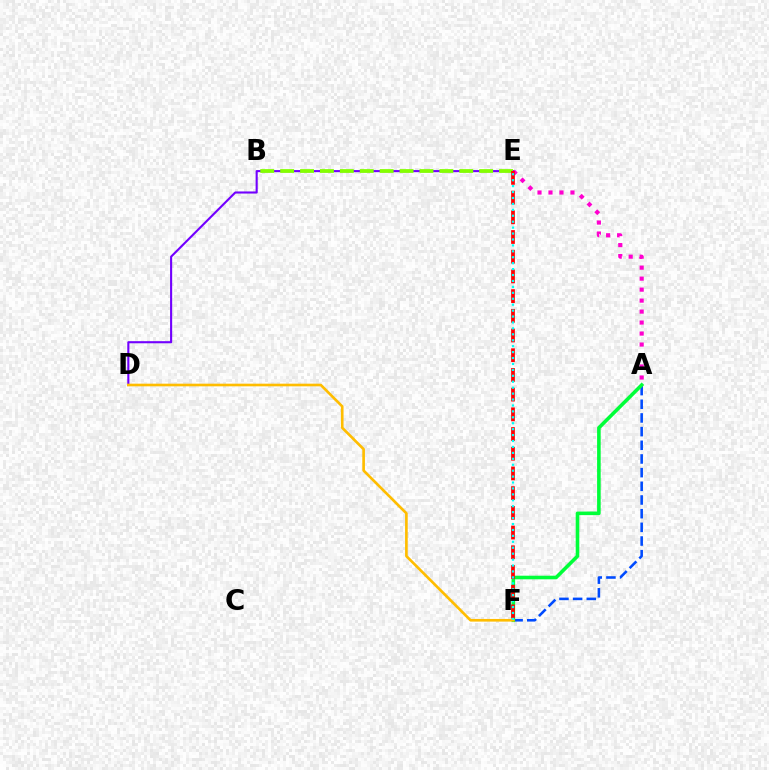{('D', 'E'): [{'color': '#7200ff', 'line_style': 'solid', 'thickness': 1.51}], ('A', 'E'): [{'color': '#ff00cf', 'line_style': 'dotted', 'thickness': 2.98}], ('A', 'F'): [{'color': '#004bff', 'line_style': 'dashed', 'thickness': 1.86}, {'color': '#00ff39', 'line_style': 'solid', 'thickness': 2.59}], ('B', 'E'): [{'color': '#84ff00', 'line_style': 'dashed', 'thickness': 2.7}], ('D', 'F'): [{'color': '#ffbd00', 'line_style': 'solid', 'thickness': 1.91}], ('E', 'F'): [{'color': '#ff0000', 'line_style': 'dashed', 'thickness': 2.68}, {'color': '#00fff6', 'line_style': 'dotted', 'thickness': 1.61}]}